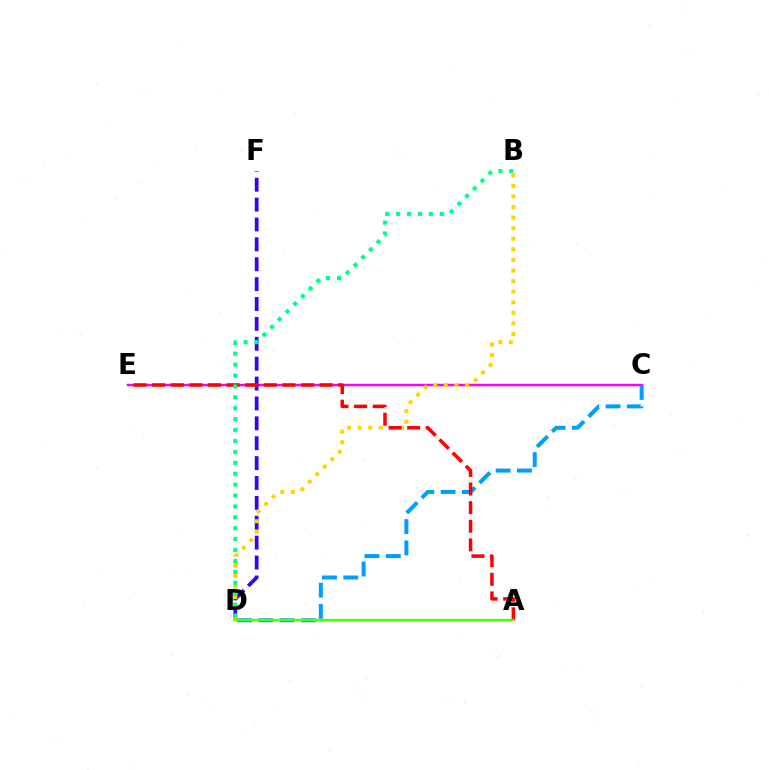{('C', 'E'): [{'color': '#ff00ed', 'line_style': 'solid', 'thickness': 1.76}], ('D', 'F'): [{'color': '#3700ff', 'line_style': 'dashed', 'thickness': 2.7}], ('C', 'D'): [{'color': '#009eff', 'line_style': 'dashed', 'thickness': 2.89}], ('B', 'D'): [{'color': '#ffd500', 'line_style': 'dotted', 'thickness': 2.88}, {'color': '#00ff86', 'line_style': 'dotted', 'thickness': 2.96}], ('A', 'E'): [{'color': '#ff0000', 'line_style': 'dashed', 'thickness': 2.53}], ('A', 'D'): [{'color': '#4fff00', 'line_style': 'solid', 'thickness': 1.72}]}